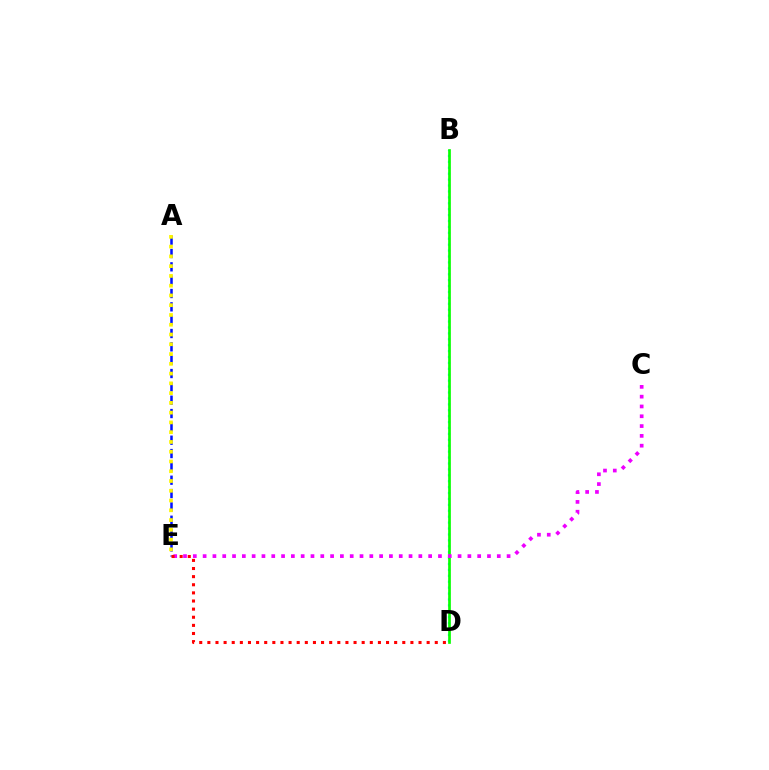{('A', 'E'): [{'color': '#0010ff', 'line_style': 'dashed', 'thickness': 1.81}, {'color': '#fcf500', 'line_style': 'dotted', 'thickness': 2.65}], ('B', 'D'): [{'color': '#00fff6', 'line_style': 'dotted', 'thickness': 1.61}, {'color': '#08ff00', 'line_style': 'solid', 'thickness': 1.94}], ('C', 'E'): [{'color': '#ee00ff', 'line_style': 'dotted', 'thickness': 2.66}], ('D', 'E'): [{'color': '#ff0000', 'line_style': 'dotted', 'thickness': 2.21}]}